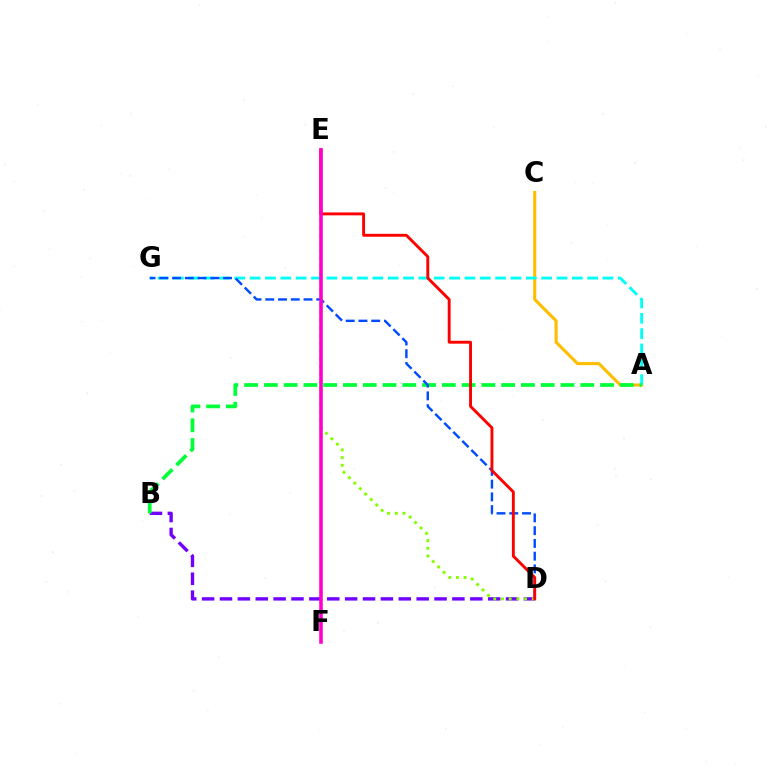{('A', 'C'): [{'color': '#ffbd00', 'line_style': 'solid', 'thickness': 2.22}], ('A', 'G'): [{'color': '#00fff6', 'line_style': 'dashed', 'thickness': 2.08}], ('B', 'D'): [{'color': '#7200ff', 'line_style': 'dashed', 'thickness': 2.43}], ('A', 'B'): [{'color': '#00ff39', 'line_style': 'dashed', 'thickness': 2.69}], ('D', 'G'): [{'color': '#004bff', 'line_style': 'dashed', 'thickness': 1.73}], ('D', 'E'): [{'color': '#84ff00', 'line_style': 'dotted', 'thickness': 2.09}, {'color': '#ff0000', 'line_style': 'solid', 'thickness': 2.08}], ('E', 'F'): [{'color': '#ff00cf', 'line_style': 'solid', 'thickness': 2.57}]}